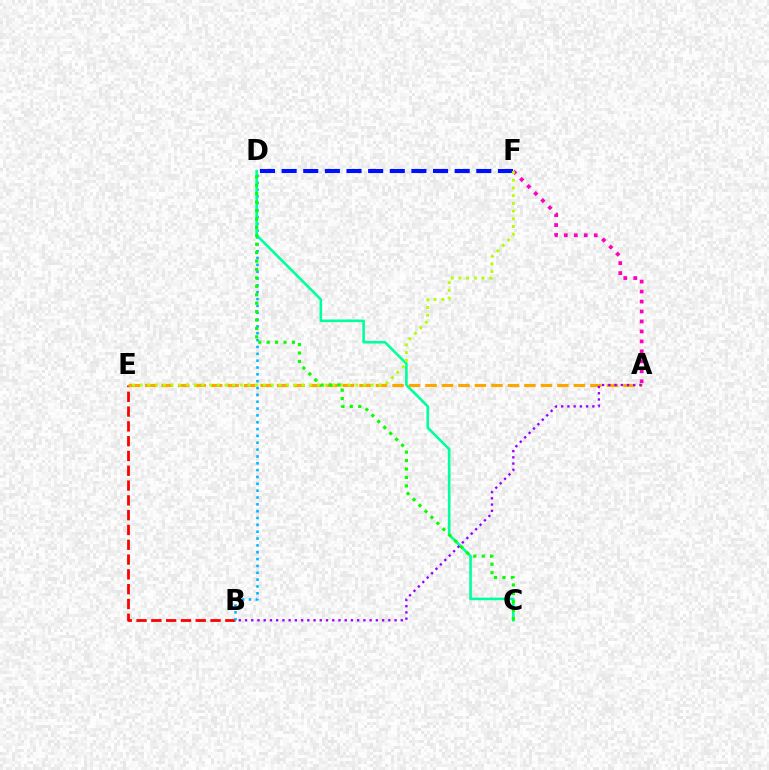{('A', 'F'): [{'color': '#ff00bd', 'line_style': 'dotted', 'thickness': 2.71}], ('B', 'E'): [{'color': '#ff0000', 'line_style': 'dashed', 'thickness': 2.01}], ('A', 'E'): [{'color': '#ffa500', 'line_style': 'dashed', 'thickness': 2.24}], ('D', 'F'): [{'color': '#0010ff', 'line_style': 'dashed', 'thickness': 2.94}], ('B', 'D'): [{'color': '#00b5ff', 'line_style': 'dotted', 'thickness': 1.86}], ('C', 'D'): [{'color': '#00ff9d', 'line_style': 'solid', 'thickness': 1.88}, {'color': '#08ff00', 'line_style': 'dotted', 'thickness': 2.29}], ('E', 'F'): [{'color': '#b3ff00', 'line_style': 'dotted', 'thickness': 2.09}], ('A', 'B'): [{'color': '#9b00ff', 'line_style': 'dotted', 'thickness': 1.69}]}